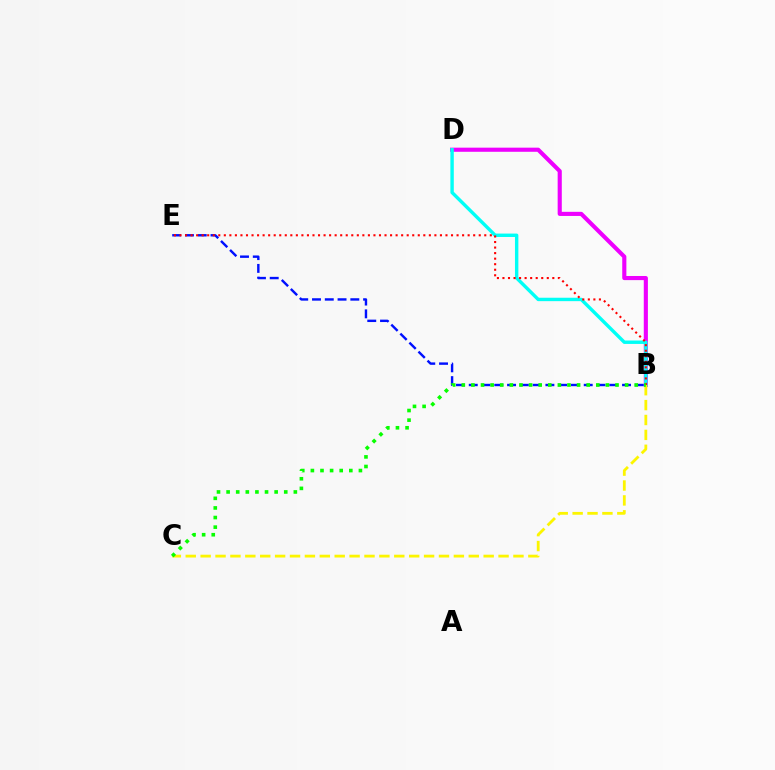{('B', 'D'): [{'color': '#ee00ff', 'line_style': 'solid', 'thickness': 2.97}, {'color': '#00fff6', 'line_style': 'solid', 'thickness': 2.45}], ('B', 'E'): [{'color': '#0010ff', 'line_style': 'dashed', 'thickness': 1.74}, {'color': '#ff0000', 'line_style': 'dotted', 'thickness': 1.51}], ('B', 'C'): [{'color': '#fcf500', 'line_style': 'dashed', 'thickness': 2.02}, {'color': '#08ff00', 'line_style': 'dotted', 'thickness': 2.61}]}